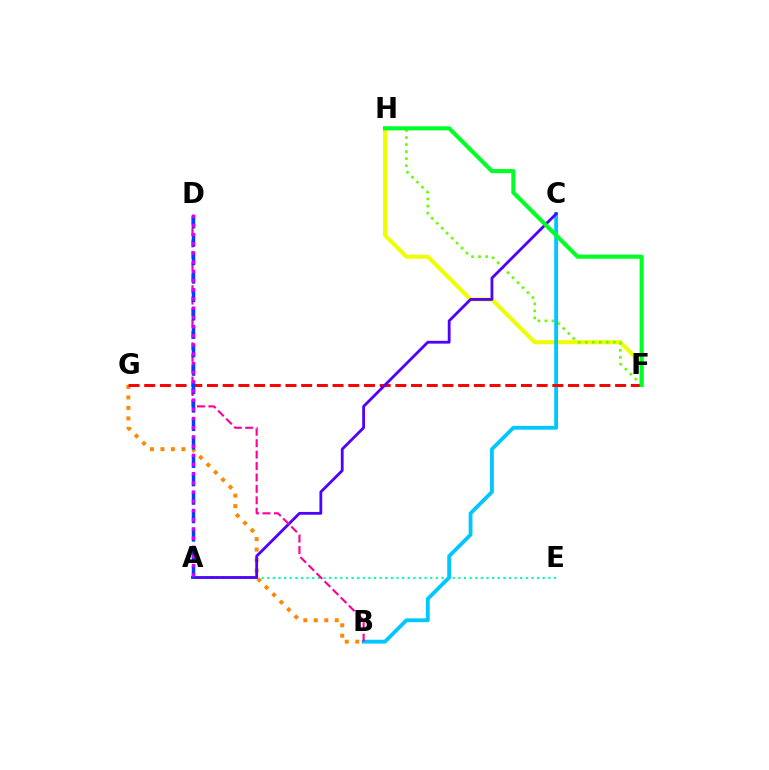{('A', 'E'): [{'color': '#00ffaf', 'line_style': 'dotted', 'thickness': 1.53}], ('F', 'H'): [{'color': '#eeff00', 'line_style': 'solid', 'thickness': 2.91}, {'color': '#66ff00', 'line_style': 'dotted', 'thickness': 1.91}, {'color': '#00ff27', 'line_style': 'solid', 'thickness': 2.95}], ('B', 'G'): [{'color': '#ff8800', 'line_style': 'dotted', 'thickness': 2.85}], ('B', 'C'): [{'color': '#00c7ff', 'line_style': 'solid', 'thickness': 2.75}], ('F', 'G'): [{'color': '#ff0000', 'line_style': 'dashed', 'thickness': 2.13}], ('A', 'C'): [{'color': '#4f00ff', 'line_style': 'solid', 'thickness': 2.02}], ('B', 'D'): [{'color': '#ff00a0', 'line_style': 'dashed', 'thickness': 1.55}], ('A', 'D'): [{'color': '#003fff', 'line_style': 'dashed', 'thickness': 2.5}, {'color': '#d600ff', 'line_style': 'dotted', 'thickness': 2.5}]}